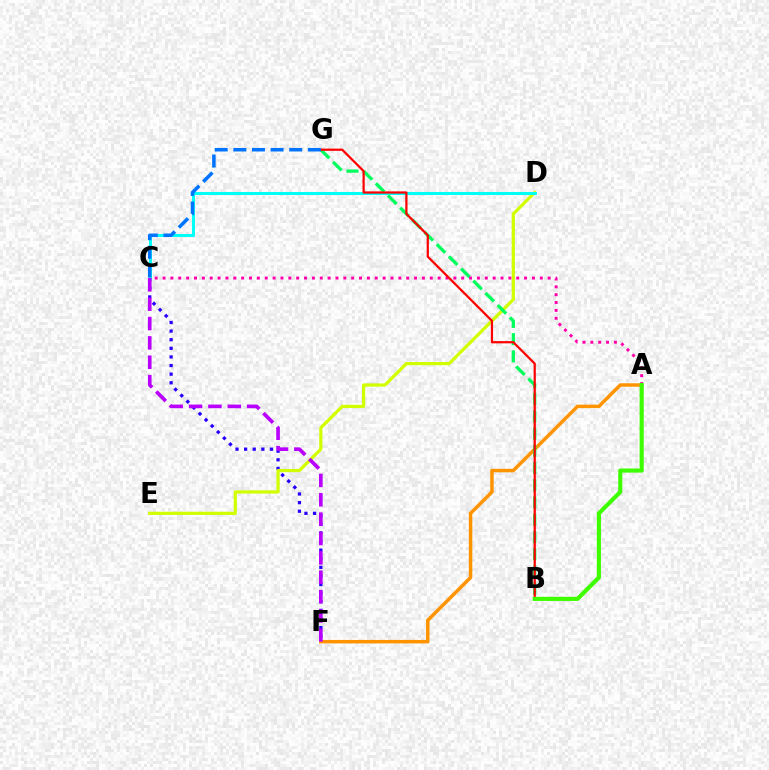{('C', 'F'): [{'color': '#2500ff', 'line_style': 'dotted', 'thickness': 2.34}, {'color': '#b900ff', 'line_style': 'dashed', 'thickness': 2.63}], ('D', 'E'): [{'color': '#d1ff00', 'line_style': 'solid', 'thickness': 2.3}], ('C', 'D'): [{'color': '#00fff6', 'line_style': 'solid', 'thickness': 2.18}], ('A', 'F'): [{'color': '#ff9400', 'line_style': 'solid', 'thickness': 2.5}], ('B', 'G'): [{'color': '#00ff5c', 'line_style': 'dashed', 'thickness': 2.34}, {'color': '#ff0000', 'line_style': 'solid', 'thickness': 1.6}], ('A', 'C'): [{'color': '#ff00ac', 'line_style': 'dotted', 'thickness': 2.14}], ('A', 'B'): [{'color': '#3dff00', 'line_style': 'solid', 'thickness': 2.97}], ('C', 'G'): [{'color': '#0074ff', 'line_style': 'dashed', 'thickness': 2.53}]}